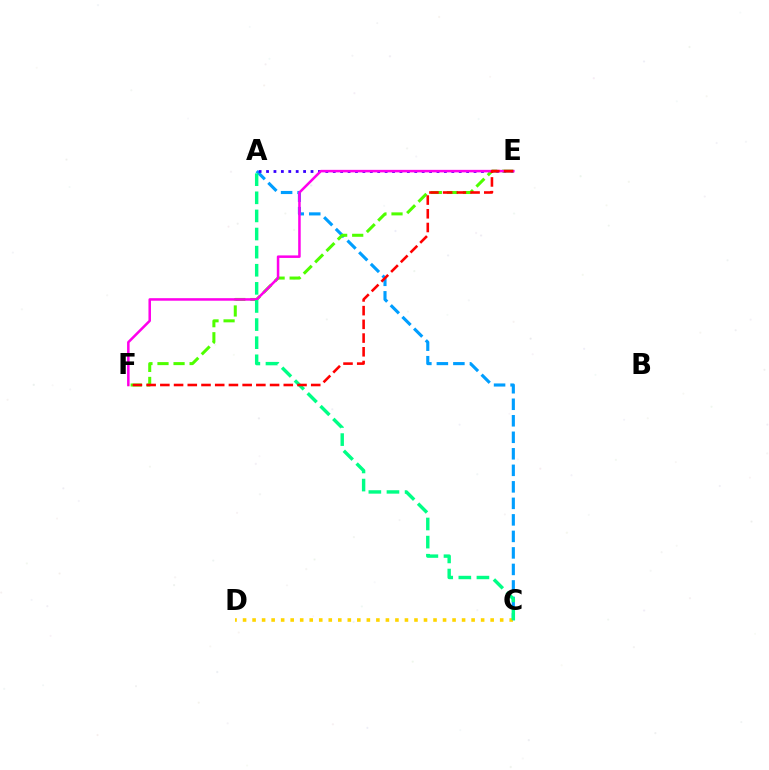{('A', 'C'): [{'color': '#009eff', 'line_style': 'dashed', 'thickness': 2.24}, {'color': '#00ff86', 'line_style': 'dashed', 'thickness': 2.46}], ('A', 'E'): [{'color': '#3700ff', 'line_style': 'dotted', 'thickness': 2.01}], ('E', 'F'): [{'color': '#4fff00', 'line_style': 'dashed', 'thickness': 2.18}, {'color': '#ff00ed', 'line_style': 'solid', 'thickness': 1.82}, {'color': '#ff0000', 'line_style': 'dashed', 'thickness': 1.86}], ('C', 'D'): [{'color': '#ffd500', 'line_style': 'dotted', 'thickness': 2.59}]}